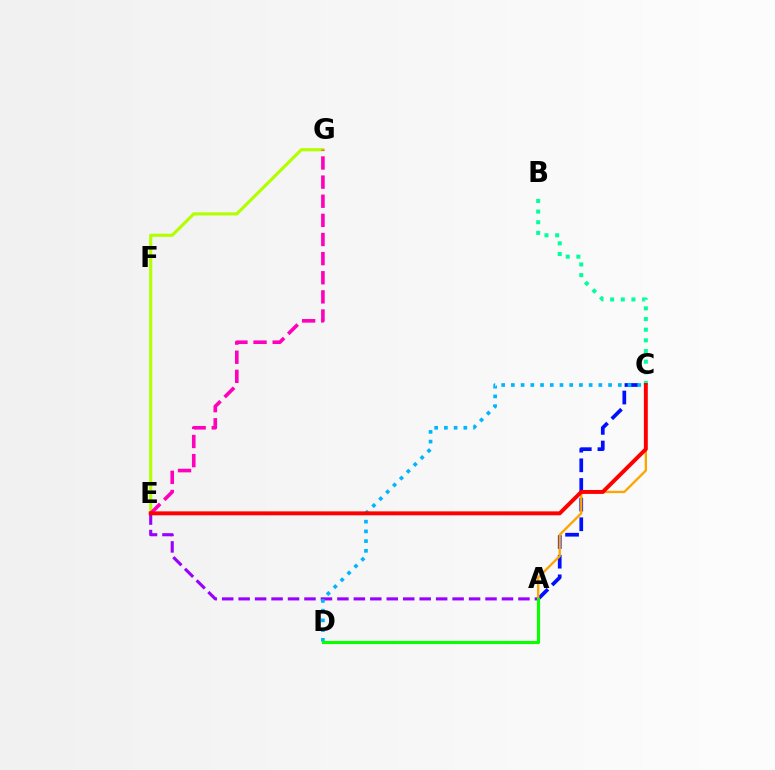{('B', 'C'): [{'color': '#00ff9d', 'line_style': 'dotted', 'thickness': 2.9}], ('A', 'E'): [{'color': '#9b00ff', 'line_style': 'dashed', 'thickness': 2.24}], ('E', 'G'): [{'color': '#b3ff00', 'line_style': 'solid', 'thickness': 2.26}, {'color': '#ff00bd', 'line_style': 'dashed', 'thickness': 2.6}], ('A', 'C'): [{'color': '#0010ff', 'line_style': 'dashed', 'thickness': 2.67}, {'color': '#ffa500', 'line_style': 'solid', 'thickness': 1.68}], ('C', 'D'): [{'color': '#00b5ff', 'line_style': 'dotted', 'thickness': 2.64}], ('C', 'E'): [{'color': '#ff0000', 'line_style': 'solid', 'thickness': 2.83}], ('A', 'D'): [{'color': '#08ff00', 'line_style': 'solid', 'thickness': 2.25}]}